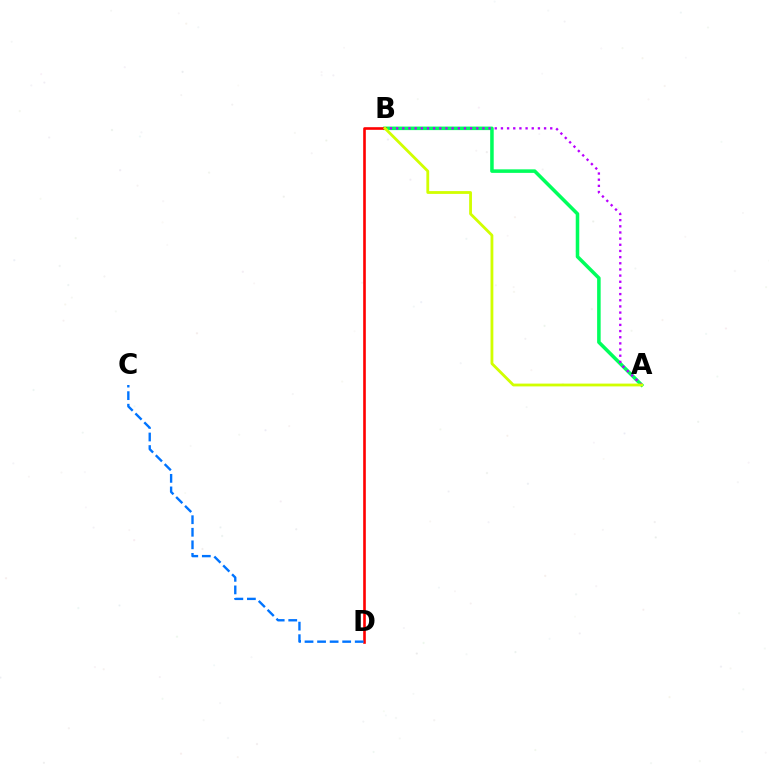{('A', 'B'): [{'color': '#00ff5c', 'line_style': 'solid', 'thickness': 2.55}, {'color': '#b900ff', 'line_style': 'dotted', 'thickness': 1.67}, {'color': '#d1ff00', 'line_style': 'solid', 'thickness': 2.02}], ('B', 'D'): [{'color': '#ff0000', 'line_style': 'solid', 'thickness': 1.89}], ('C', 'D'): [{'color': '#0074ff', 'line_style': 'dashed', 'thickness': 1.71}]}